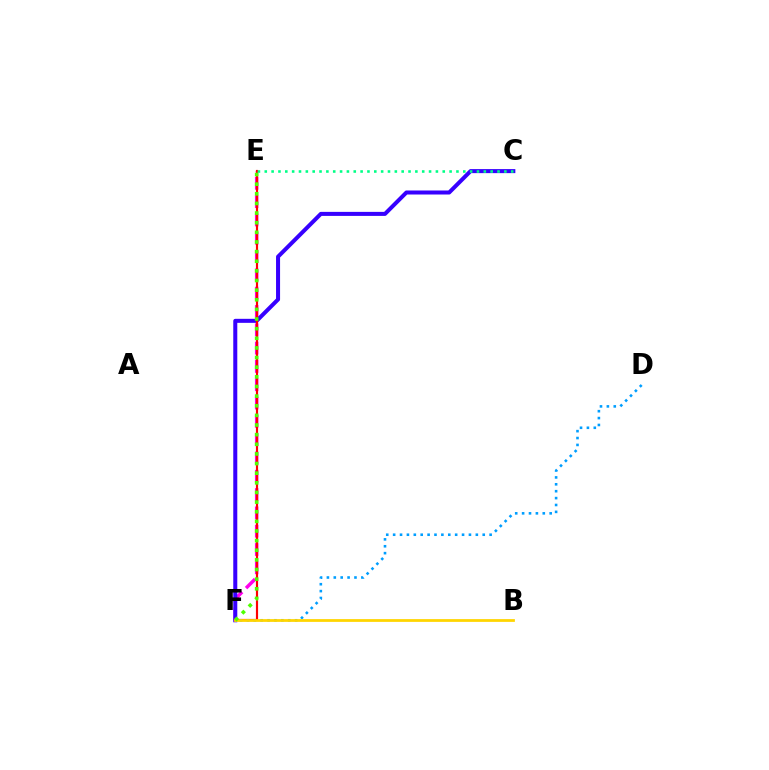{('E', 'F'): [{'color': '#ff00ed', 'line_style': 'dashed', 'thickness': 2.49}, {'color': '#ff0000', 'line_style': 'solid', 'thickness': 1.57}, {'color': '#4fff00', 'line_style': 'dotted', 'thickness': 2.62}], ('C', 'F'): [{'color': '#3700ff', 'line_style': 'solid', 'thickness': 2.9}], ('D', 'F'): [{'color': '#009eff', 'line_style': 'dotted', 'thickness': 1.87}], ('B', 'F'): [{'color': '#ffd500', 'line_style': 'solid', 'thickness': 1.99}], ('C', 'E'): [{'color': '#00ff86', 'line_style': 'dotted', 'thickness': 1.86}]}